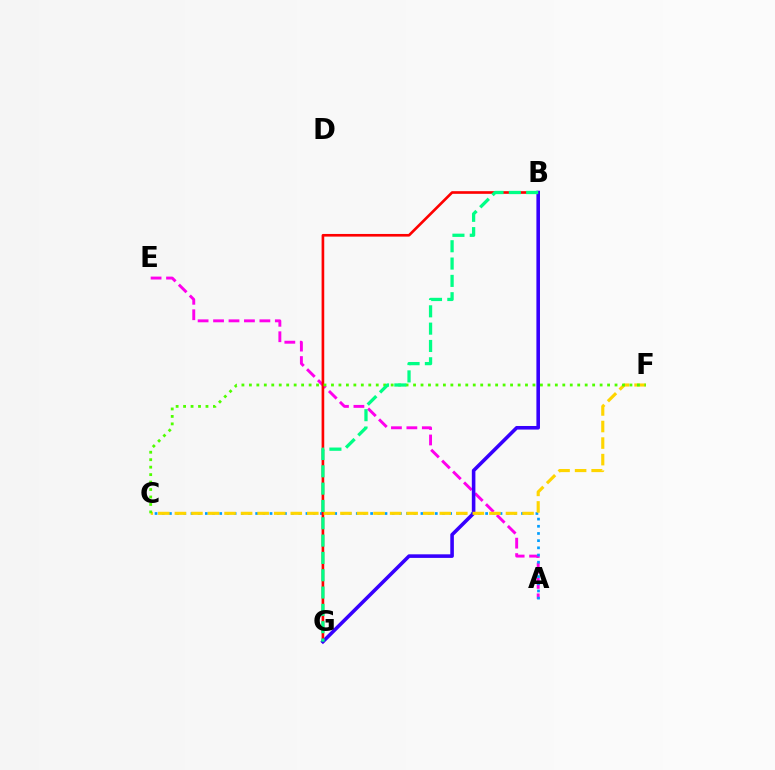{('A', 'E'): [{'color': '#ff00ed', 'line_style': 'dashed', 'thickness': 2.1}], ('A', 'C'): [{'color': '#009eff', 'line_style': 'dotted', 'thickness': 1.95}], ('B', 'G'): [{'color': '#ff0000', 'line_style': 'solid', 'thickness': 1.9}, {'color': '#3700ff', 'line_style': 'solid', 'thickness': 2.58}, {'color': '#00ff86', 'line_style': 'dashed', 'thickness': 2.35}], ('C', 'F'): [{'color': '#ffd500', 'line_style': 'dashed', 'thickness': 2.25}, {'color': '#4fff00', 'line_style': 'dotted', 'thickness': 2.03}]}